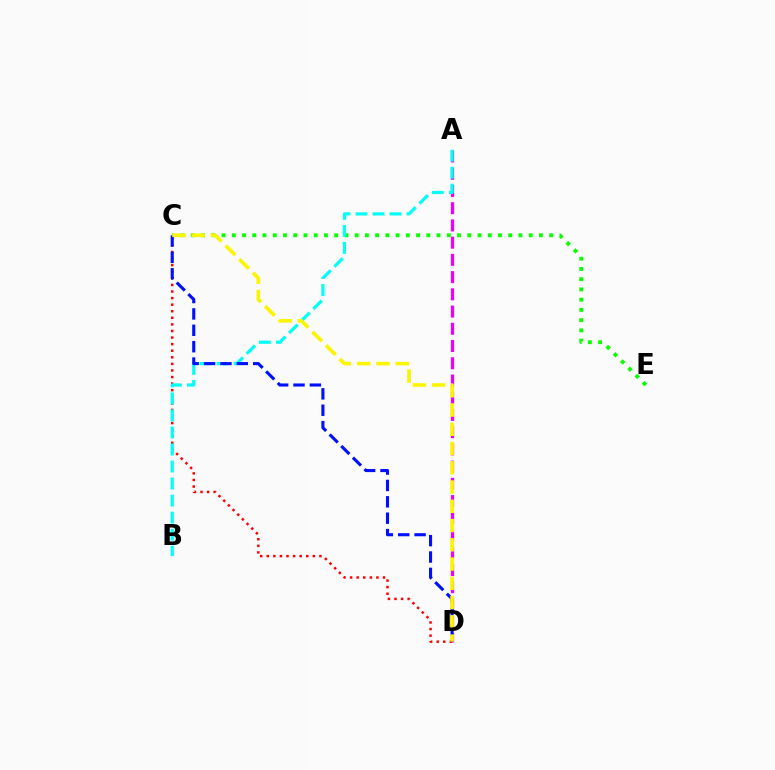{('A', 'D'): [{'color': '#ee00ff', 'line_style': 'dashed', 'thickness': 2.34}], ('C', 'E'): [{'color': '#08ff00', 'line_style': 'dotted', 'thickness': 2.78}], ('C', 'D'): [{'color': '#ff0000', 'line_style': 'dotted', 'thickness': 1.79}, {'color': '#0010ff', 'line_style': 'dashed', 'thickness': 2.22}, {'color': '#fcf500', 'line_style': 'dashed', 'thickness': 2.62}], ('A', 'B'): [{'color': '#00fff6', 'line_style': 'dashed', 'thickness': 2.31}]}